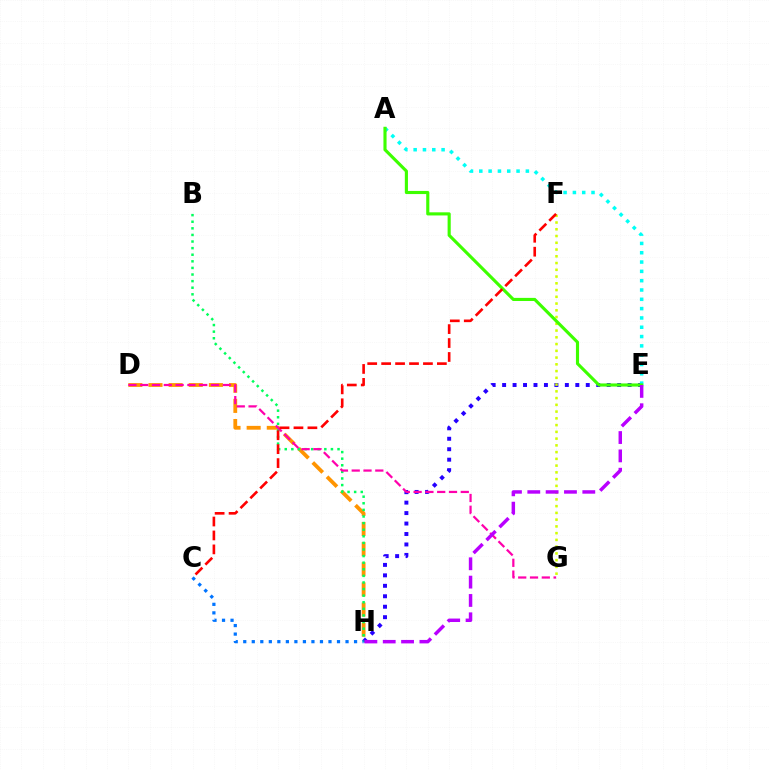{('E', 'H'): [{'color': '#2500ff', 'line_style': 'dotted', 'thickness': 2.84}, {'color': '#b900ff', 'line_style': 'dashed', 'thickness': 2.49}], ('D', 'H'): [{'color': '#ff9400', 'line_style': 'dashed', 'thickness': 2.74}], ('A', 'E'): [{'color': '#00fff6', 'line_style': 'dotted', 'thickness': 2.53}, {'color': '#3dff00', 'line_style': 'solid', 'thickness': 2.25}], ('B', 'H'): [{'color': '#00ff5c', 'line_style': 'dotted', 'thickness': 1.79}], ('F', 'G'): [{'color': '#d1ff00', 'line_style': 'dotted', 'thickness': 1.83}], ('D', 'G'): [{'color': '#ff00ac', 'line_style': 'dashed', 'thickness': 1.6}], ('C', 'F'): [{'color': '#ff0000', 'line_style': 'dashed', 'thickness': 1.89}], ('C', 'H'): [{'color': '#0074ff', 'line_style': 'dotted', 'thickness': 2.32}]}